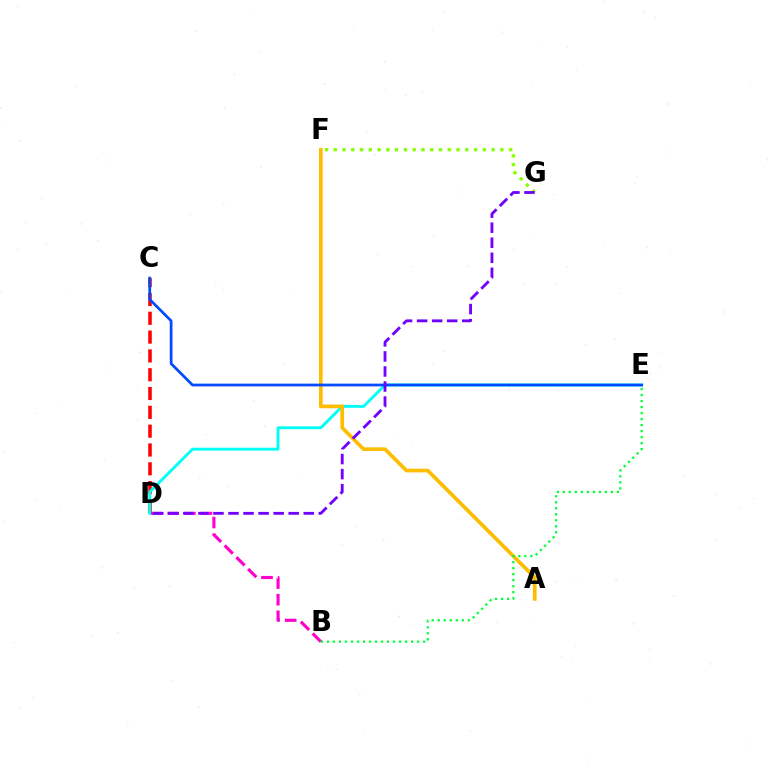{('B', 'D'): [{'color': '#ff00cf', 'line_style': 'dashed', 'thickness': 2.26}], ('C', 'D'): [{'color': '#ff0000', 'line_style': 'dashed', 'thickness': 2.56}], ('F', 'G'): [{'color': '#84ff00', 'line_style': 'dotted', 'thickness': 2.38}], ('D', 'E'): [{'color': '#00fff6', 'line_style': 'solid', 'thickness': 2.07}], ('A', 'F'): [{'color': '#ffbd00', 'line_style': 'solid', 'thickness': 2.65}], ('C', 'E'): [{'color': '#004bff', 'line_style': 'solid', 'thickness': 1.96}], ('D', 'G'): [{'color': '#7200ff', 'line_style': 'dashed', 'thickness': 2.04}], ('B', 'E'): [{'color': '#00ff39', 'line_style': 'dotted', 'thickness': 1.63}]}